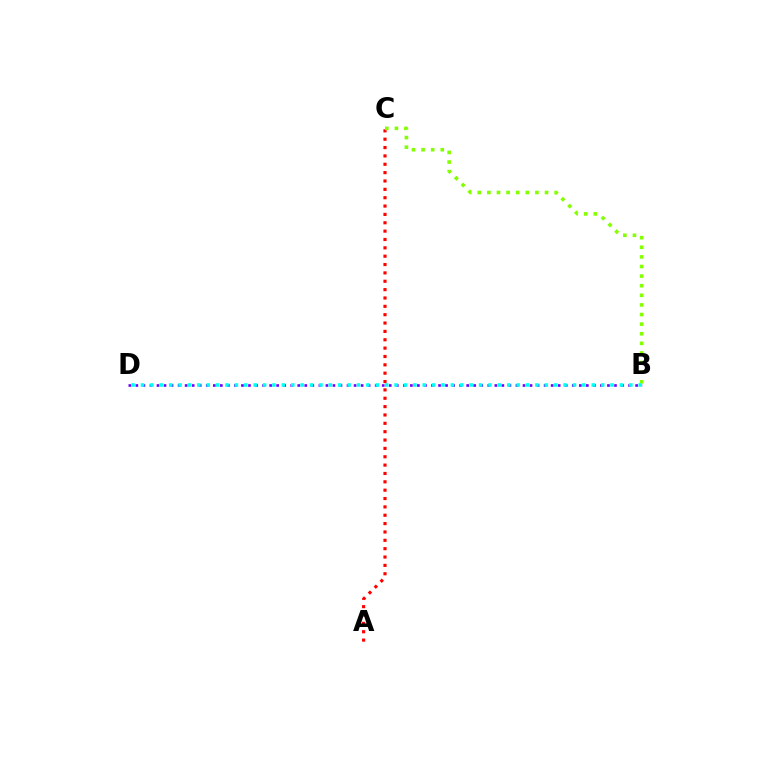{('B', 'D'): [{'color': '#7200ff', 'line_style': 'dotted', 'thickness': 1.91}, {'color': '#00fff6', 'line_style': 'dotted', 'thickness': 2.55}], ('A', 'C'): [{'color': '#ff0000', 'line_style': 'dotted', 'thickness': 2.27}], ('B', 'C'): [{'color': '#84ff00', 'line_style': 'dotted', 'thickness': 2.61}]}